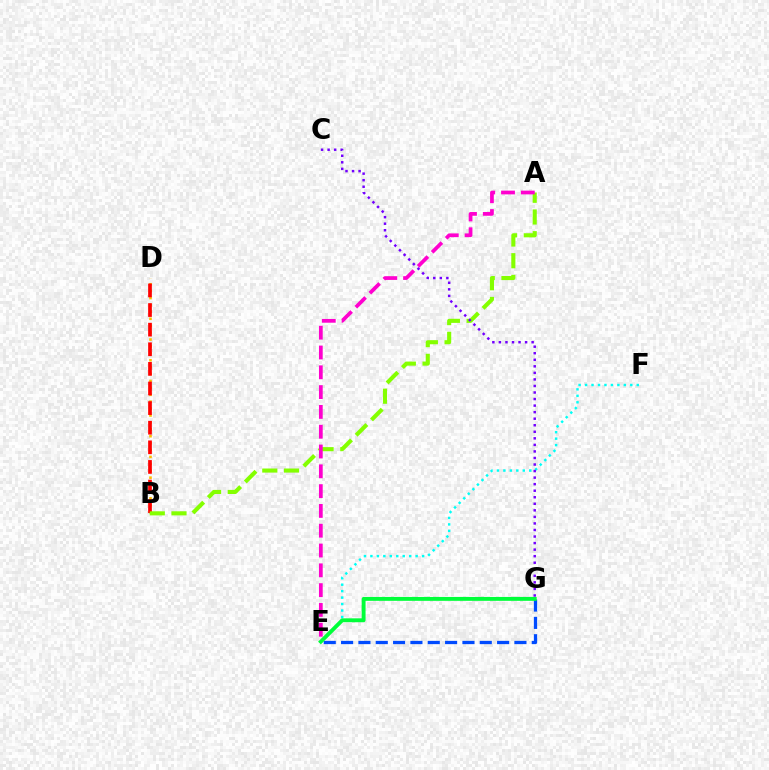{('E', 'F'): [{'color': '#00fff6', 'line_style': 'dotted', 'thickness': 1.76}], ('E', 'G'): [{'color': '#004bff', 'line_style': 'dashed', 'thickness': 2.36}, {'color': '#00ff39', 'line_style': 'solid', 'thickness': 2.8}], ('B', 'D'): [{'color': '#ffbd00', 'line_style': 'dotted', 'thickness': 1.88}, {'color': '#ff0000', 'line_style': 'dashed', 'thickness': 2.66}], ('A', 'B'): [{'color': '#84ff00', 'line_style': 'dashed', 'thickness': 2.95}], ('A', 'E'): [{'color': '#ff00cf', 'line_style': 'dashed', 'thickness': 2.69}], ('C', 'G'): [{'color': '#7200ff', 'line_style': 'dotted', 'thickness': 1.78}]}